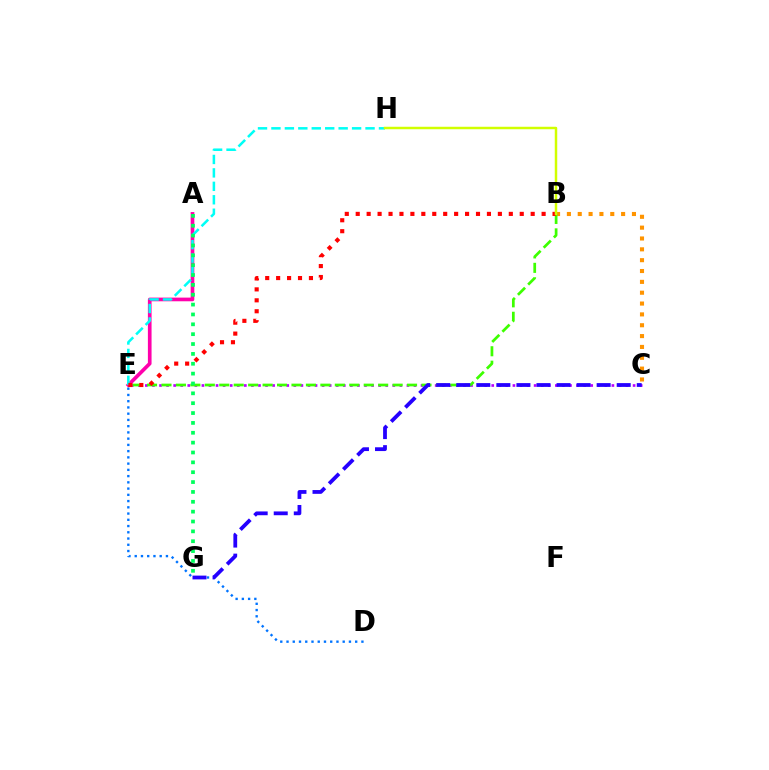{('B', 'C'): [{'color': '#ff9400', 'line_style': 'dotted', 'thickness': 2.95}], ('C', 'E'): [{'color': '#b900ff', 'line_style': 'dotted', 'thickness': 1.92}], ('B', 'E'): [{'color': '#3dff00', 'line_style': 'dashed', 'thickness': 1.96}, {'color': '#ff0000', 'line_style': 'dotted', 'thickness': 2.97}], ('A', 'E'): [{'color': '#ff00ac', 'line_style': 'solid', 'thickness': 2.64}], ('D', 'E'): [{'color': '#0074ff', 'line_style': 'dotted', 'thickness': 1.7}], ('C', 'G'): [{'color': '#2500ff', 'line_style': 'dashed', 'thickness': 2.72}], ('E', 'H'): [{'color': '#00fff6', 'line_style': 'dashed', 'thickness': 1.83}], ('A', 'G'): [{'color': '#00ff5c', 'line_style': 'dotted', 'thickness': 2.68}], ('B', 'H'): [{'color': '#d1ff00', 'line_style': 'solid', 'thickness': 1.78}]}